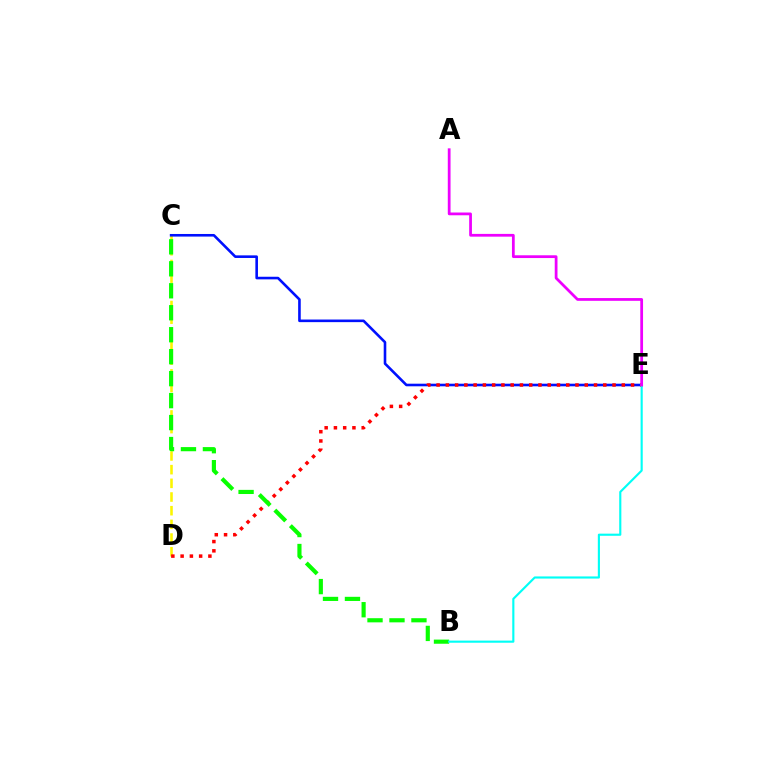{('C', 'D'): [{'color': '#fcf500', 'line_style': 'dashed', 'thickness': 1.86}], ('C', 'E'): [{'color': '#0010ff', 'line_style': 'solid', 'thickness': 1.87}], ('D', 'E'): [{'color': '#ff0000', 'line_style': 'dotted', 'thickness': 2.52}], ('B', 'C'): [{'color': '#08ff00', 'line_style': 'dashed', 'thickness': 2.98}], ('B', 'E'): [{'color': '#00fff6', 'line_style': 'solid', 'thickness': 1.54}], ('A', 'E'): [{'color': '#ee00ff', 'line_style': 'solid', 'thickness': 1.99}]}